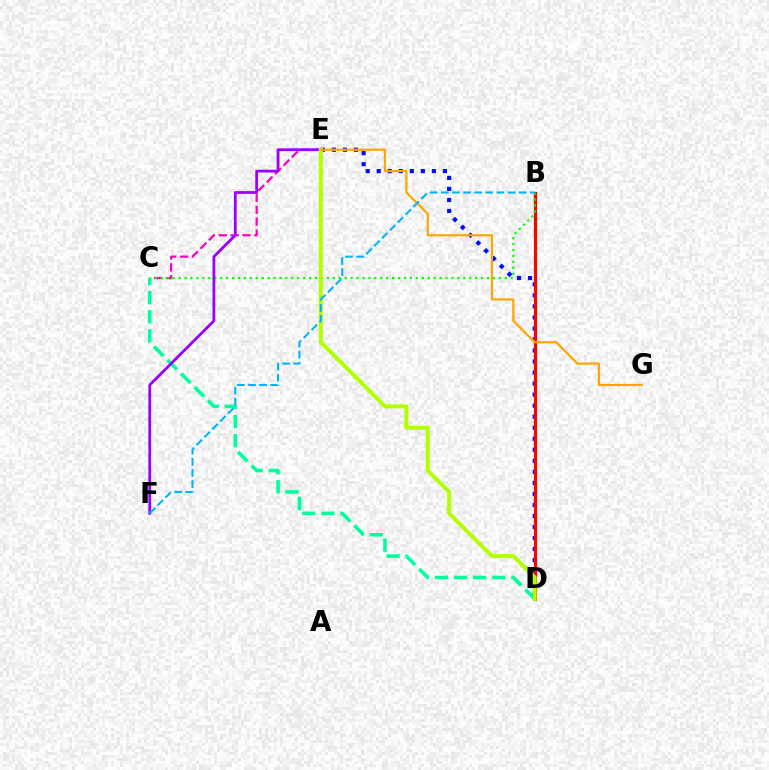{('C', 'E'): [{'color': '#ff00bd', 'line_style': 'dashed', 'thickness': 1.61}], ('C', 'D'): [{'color': '#00ff9d', 'line_style': 'dashed', 'thickness': 2.59}], ('D', 'E'): [{'color': '#0010ff', 'line_style': 'dotted', 'thickness': 3.0}, {'color': '#b3ff00', 'line_style': 'solid', 'thickness': 2.89}], ('B', 'D'): [{'color': '#ff0000', 'line_style': 'solid', 'thickness': 2.32}], ('B', 'C'): [{'color': '#08ff00', 'line_style': 'dotted', 'thickness': 1.61}], ('E', 'F'): [{'color': '#9b00ff', 'line_style': 'solid', 'thickness': 2.01}], ('E', 'G'): [{'color': '#ffa500', 'line_style': 'solid', 'thickness': 1.58}], ('B', 'F'): [{'color': '#00b5ff', 'line_style': 'dashed', 'thickness': 1.51}]}